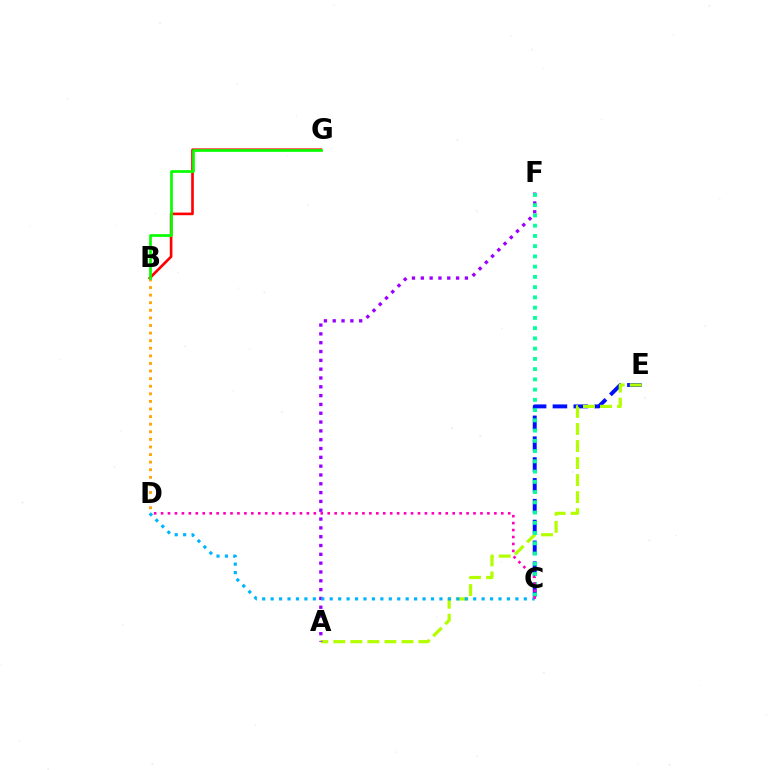{('C', 'E'): [{'color': '#0010ff', 'line_style': 'dashed', 'thickness': 2.83}], ('A', 'E'): [{'color': '#b3ff00', 'line_style': 'dashed', 'thickness': 2.31}], ('A', 'F'): [{'color': '#9b00ff', 'line_style': 'dotted', 'thickness': 2.4}], ('C', 'F'): [{'color': '#00ff9d', 'line_style': 'dotted', 'thickness': 2.78}], ('C', 'D'): [{'color': '#00b5ff', 'line_style': 'dotted', 'thickness': 2.29}, {'color': '#ff00bd', 'line_style': 'dotted', 'thickness': 1.89}], ('B', 'G'): [{'color': '#ff0000', 'line_style': 'solid', 'thickness': 1.9}, {'color': '#08ff00', 'line_style': 'solid', 'thickness': 1.95}], ('B', 'D'): [{'color': '#ffa500', 'line_style': 'dotted', 'thickness': 2.06}]}